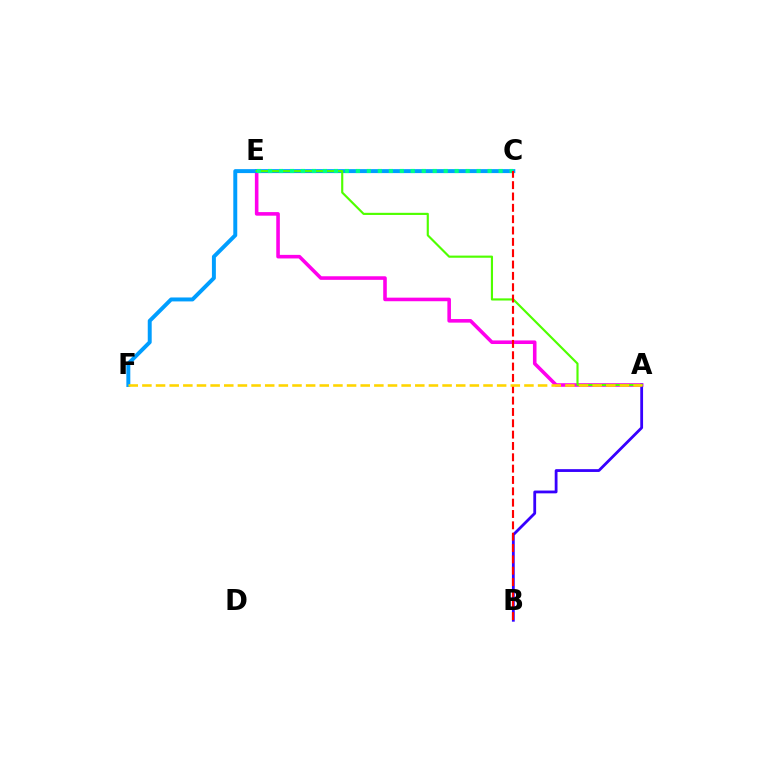{('A', 'E'): [{'color': '#ff00ed', 'line_style': 'solid', 'thickness': 2.58}, {'color': '#4fff00', 'line_style': 'solid', 'thickness': 1.55}], ('A', 'B'): [{'color': '#3700ff', 'line_style': 'solid', 'thickness': 2.01}], ('C', 'F'): [{'color': '#009eff', 'line_style': 'solid', 'thickness': 2.84}], ('C', 'E'): [{'color': '#00ff86', 'line_style': 'dotted', 'thickness': 2.98}], ('B', 'C'): [{'color': '#ff0000', 'line_style': 'dashed', 'thickness': 1.54}], ('A', 'F'): [{'color': '#ffd500', 'line_style': 'dashed', 'thickness': 1.85}]}